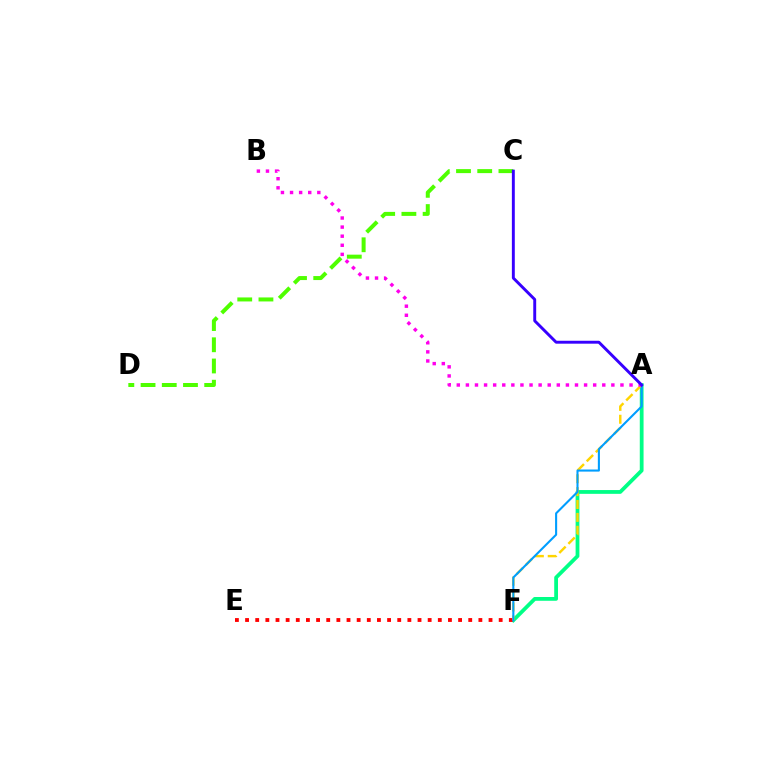{('A', 'F'): [{'color': '#00ff86', 'line_style': 'solid', 'thickness': 2.72}, {'color': '#ffd500', 'line_style': 'dashed', 'thickness': 1.75}, {'color': '#009eff', 'line_style': 'solid', 'thickness': 1.5}], ('E', 'F'): [{'color': '#ff0000', 'line_style': 'dotted', 'thickness': 2.76}], ('C', 'D'): [{'color': '#4fff00', 'line_style': 'dashed', 'thickness': 2.88}], ('A', 'B'): [{'color': '#ff00ed', 'line_style': 'dotted', 'thickness': 2.47}], ('A', 'C'): [{'color': '#3700ff', 'line_style': 'solid', 'thickness': 2.1}]}